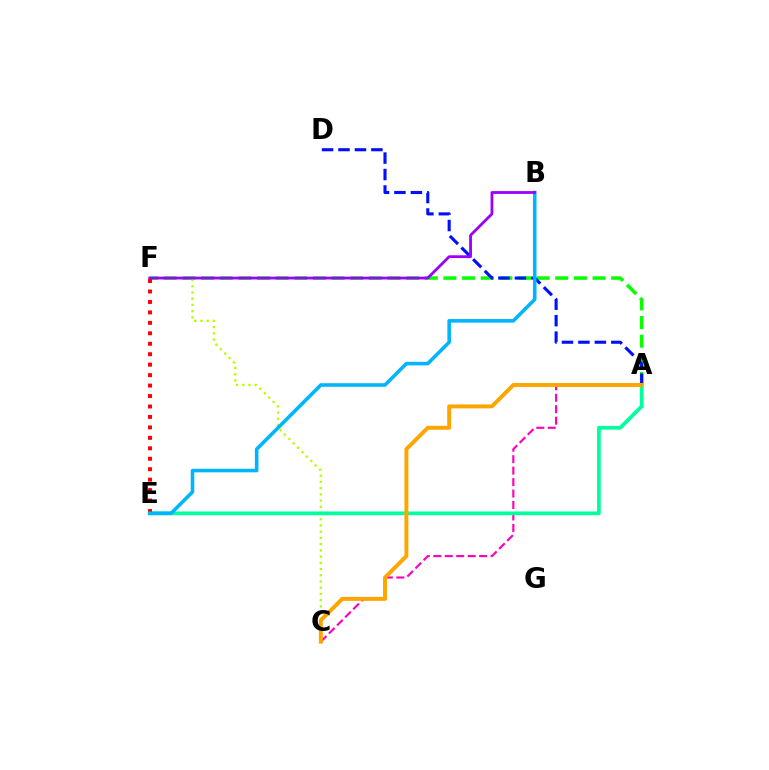{('A', 'F'): [{'color': '#08ff00', 'line_style': 'dashed', 'thickness': 2.53}], ('C', 'F'): [{'color': '#b3ff00', 'line_style': 'dotted', 'thickness': 1.69}], ('A', 'D'): [{'color': '#0010ff', 'line_style': 'dashed', 'thickness': 2.23}], ('A', 'C'): [{'color': '#ff00bd', 'line_style': 'dashed', 'thickness': 1.56}, {'color': '#ffa500', 'line_style': 'solid', 'thickness': 2.84}], ('A', 'E'): [{'color': '#00ff9d', 'line_style': 'solid', 'thickness': 2.7}], ('E', 'F'): [{'color': '#ff0000', 'line_style': 'dotted', 'thickness': 2.84}], ('B', 'E'): [{'color': '#00b5ff', 'line_style': 'solid', 'thickness': 2.57}], ('B', 'F'): [{'color': '#9b00ff', 'line_style': 'solid', 'thickness': 2.01}]}